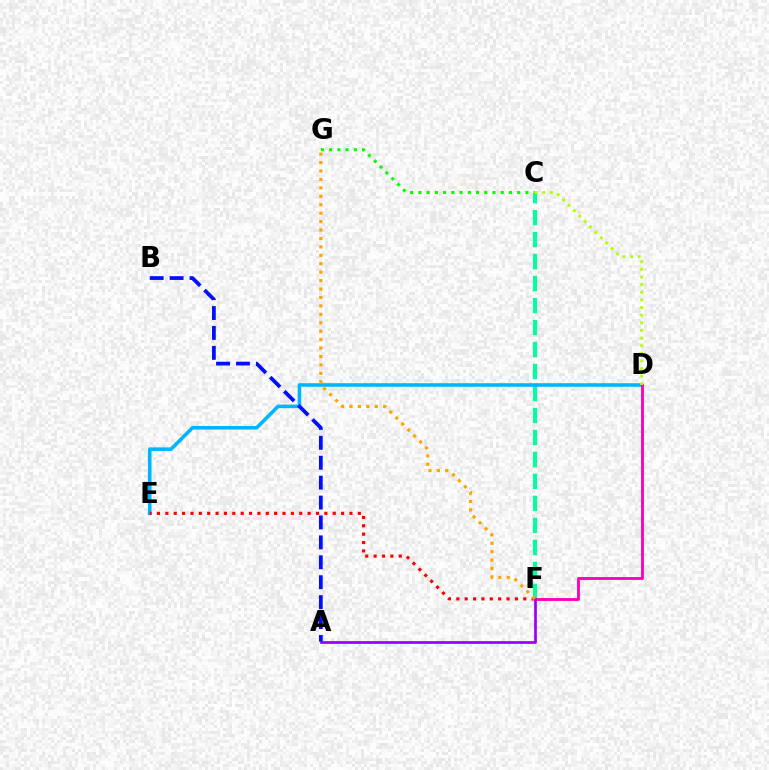{('C', 'F'): [{'color': '#00ff9d', 'line_style': 'dashed', 'thickness': 2.99}], ('D', 'E'): [{'color': '#00b5ff', 'line_style': 'solid', 'thickness': 2.57}], ('D', 'F'): [{'color': '#ff00bd', 'line_style': 'solid', 'thickness': 2.06}], ('E', 'F'): [{'color': '#ff0000', 'line_style': 'dotted', 'thickness': 2.27}], ('A', 'F'): [{'color': '#9b00ff', 'line_style': 'solid', 'thickness': 1.96}], ('A', 'B'): [{'color': '#0010ff', 'line_style': 'dashed', 'thickness': 2.71}], ('C', 'G'): [{'color': '#08ff00', 'line_style': 'dotted', 'thickness': 2.24}], ('F', 'G'): [{'color': '#ffa500', 'line_style': 'dotted', 'thickness': 2.29}], ('C', 'D'): [{'color': '#b3ff00', 'line_style': 'dotted', 'thickness': 2.07}]}